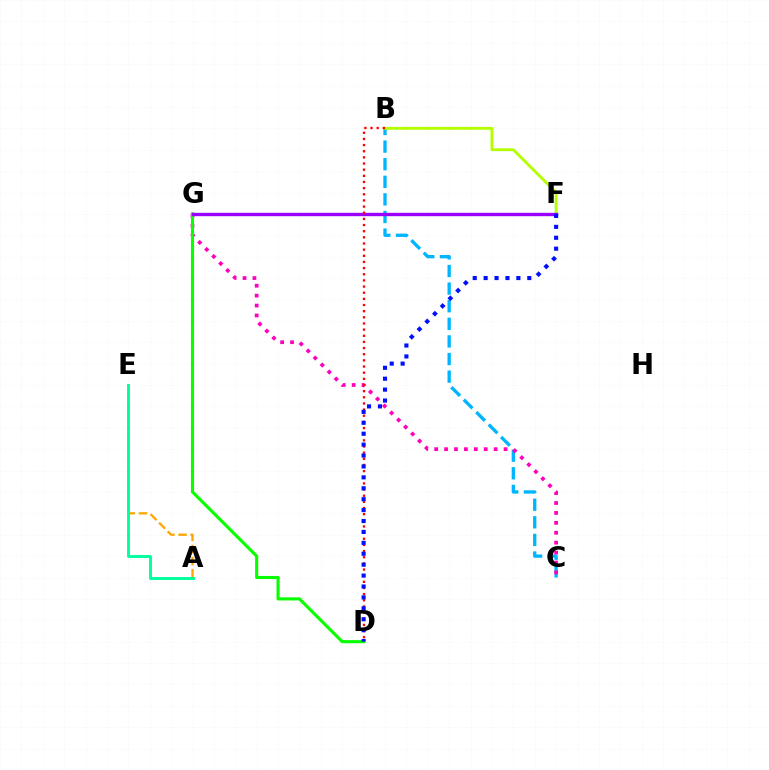{('B', 'C'): [{'color': '#00b5ff', 'line_style': 'dashed', 'thickness': 2.39}], ('C', 'G'): [{'color': '#ff00bd', 'line_style': 'dotted', 'thickness': 2.69}], ('A', 'E'): [{'color': '#ffa500', 'line_style': 'dashed', 'thickness': 1.65}, {'color': '#00ff9d', 'line_style': 'solid', 'thickness': 2.1}], ('B', 'F'): [{'color': '#b3ff00', 'line_style': 'solid', 'thickness': 2.06}], ('D', 'G'): [{'color': '#08ff00', 'line_style': 'solid', 'thickness': 2.24}], ('F', 'G'): [{'color': '#9b00ff', 'line_style': 'solid', 'thickness': 2.42}], ('B', 'D'): [{'color': '#ff0000', 'line_style': 'dotted', 'thickness': 1.67}], ('D', 'F'): [{'color': '#0010ff', 'line_style': 'dotted', 'thickness': 2.97}]}